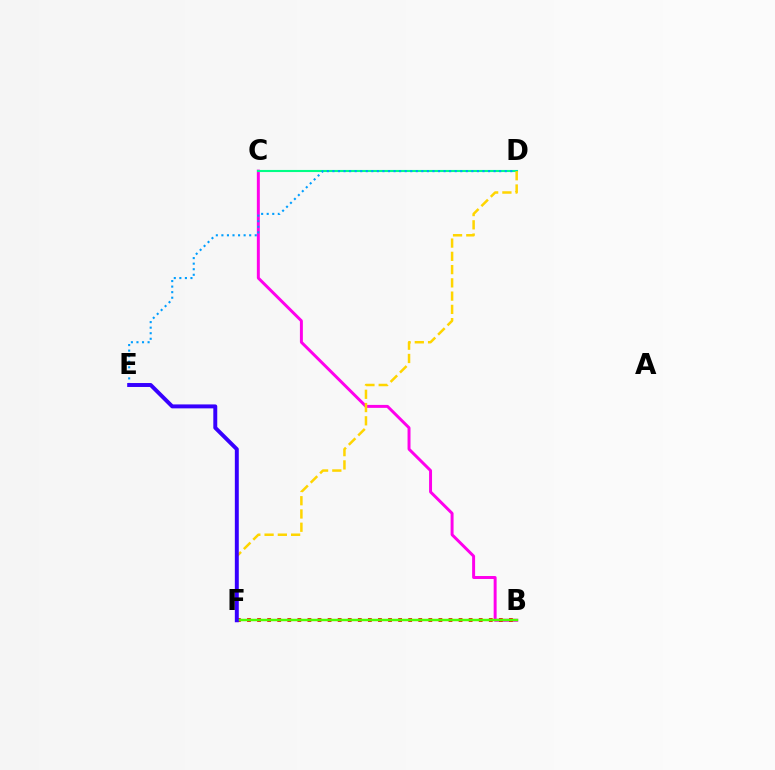{('B', 'C'): [{'color': '#ff00ed', 'line_style': 'solid', 'thickness': 2.13}], ('B', 'F'): [{'color': '#ff0000', 'line_style': 'dotted', 'thickness': 2.74}, {'color': '#4fff00', 'line_style': 'solid', 'thickness': 1.78}], ('C', 'D'): [{'color': '#00ff86', 'line_style': 'solid', 'thickness': 1.51}], ('D', 'E'): [{'color': '#009eff', 'line_style': 'dotted', 'thickness': 1.51}], ('D', 'F'): [{'color': '#ffd500', 'line_style': 'dashed', 'thickness': 1.8}], ('E', 'F'): [{'color': '#3700ff', 'line_style': 'solid', 'thickness': 2.84}]}